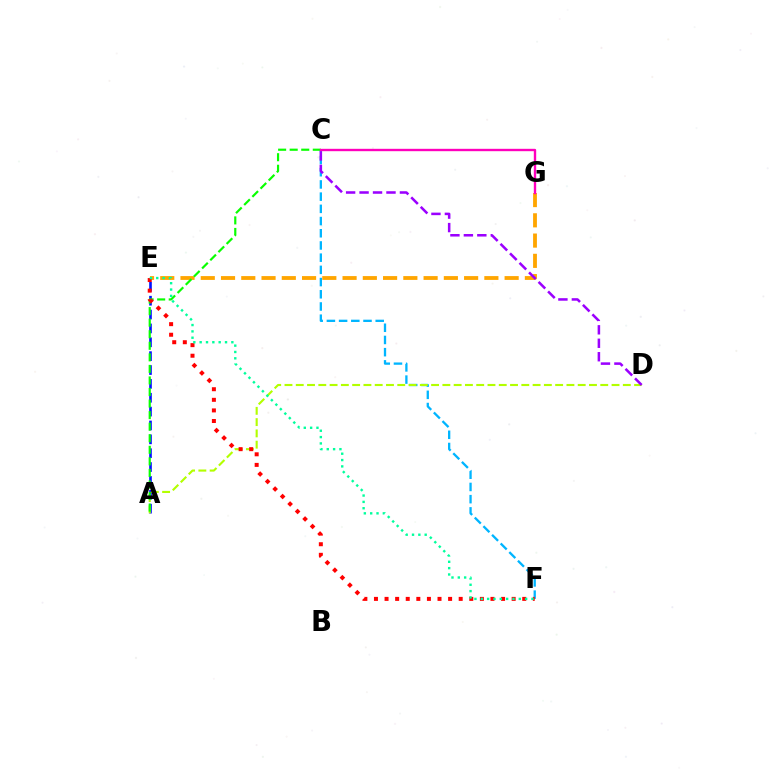{('C', 'F'): [{'color': '#00b5ff', 'line_style': 'dashed', 'thickness': 1.66}], ('E', 'G'): [{'color': '#ffa500', 'line_style': 'dashed', 'thickness': 2.75}], ('A', 'E'): [{'color': '#0010ff', 'line_style': 'dashed', 'thickness': 1.88}], ('A', 'D'): [{'color': '#b3ff00', 'line_style': 'dashed', 'thickness': 1.53}], ('A', 'C'): [{'color': '#08ff00', 'line_style': 'dashed', 'thickness': 1.57}], ('C', 'D'): [{'color': '#9b00ff', 'line_style': 'dashed', 'thickness': 1.83}], ('E', 'F'): [{'color': '#ff0000', 'line_style': 'dotted', 'thickness': 2.88}, {'color': '#00ff9d', 'line_style': 'dotted', 'thickness': 1.72}], ('C', 'G'): [{'color': '#ff00bd', 'line_style': 'solid', 'thickness': 1.71}]}